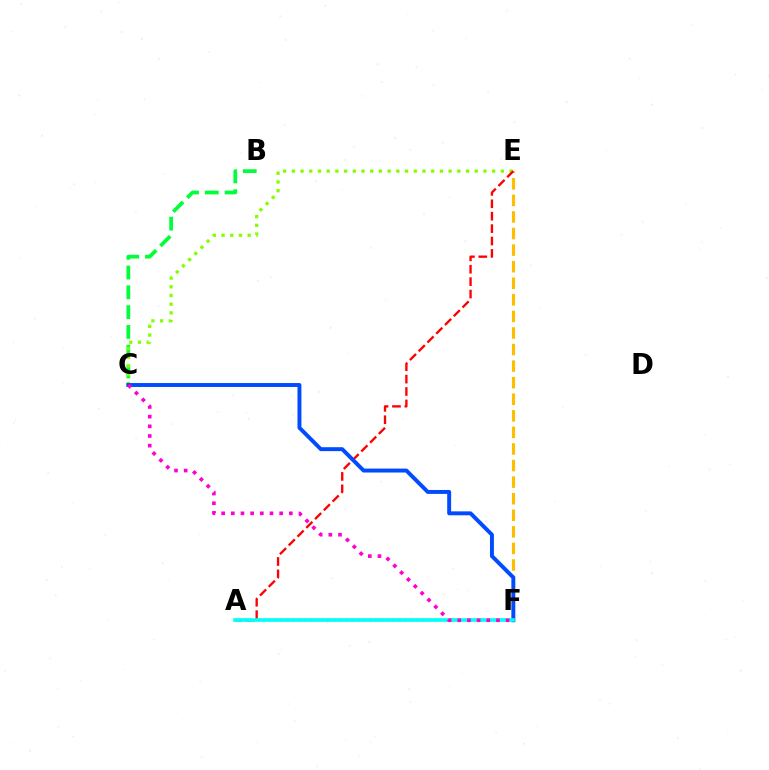{('A', 'F'): [{'color': '#7200ff', 'line_style': 'dotted', 'thickness': 1.6}, {'color': '#00fff6', 'line_style': 'solid', 'thickness': 2.61}], ('B', 'C'): [{'color': '#00ff39', 'line_style': 'dashed', 'thickness': 2.69}], ('E', 'F'): [{'color': '#ffbd00', 'line_style': 'dashed', 'thickness': 2.25}], ('C', 'E'): [{'color': '#84ff00', 'line_style': 'dotted', 'thickness': 2.37}], ('A', 'E'): [{'color': '#ff0000', 'line_style': 'dashed', 'thickness': 1.69}], ('C', 'F'): [{'color': '#004bff', 'line_style': 'solid', 'thickness': 2.83}, {'color': '#ff00cf', 'line_style': 'dotted', 'thickness': 2.63}]}